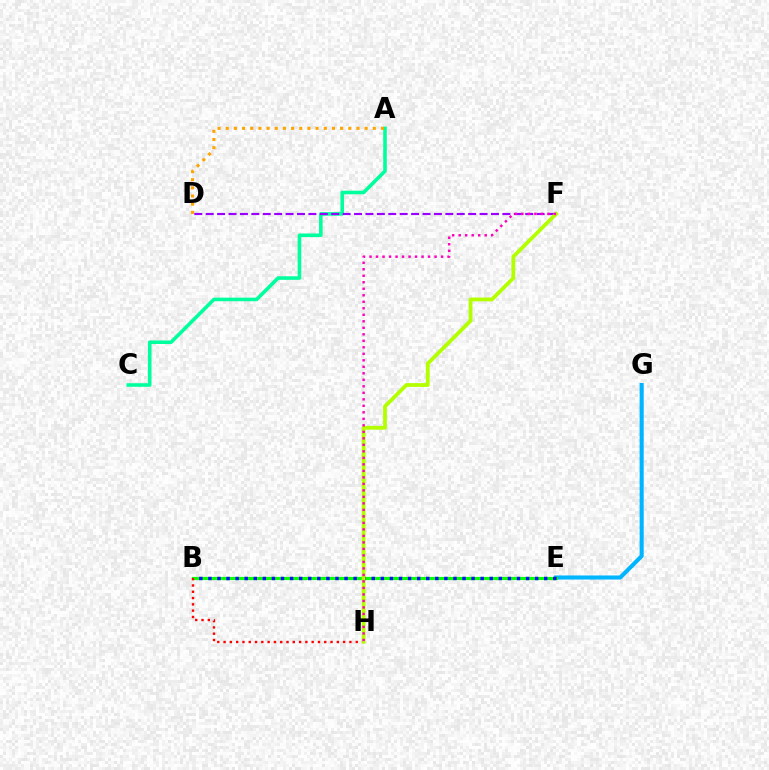{('A', 'C'): [{'color': '#00ff9d', 'line_style': 'solid', 'thickness': 2.58}], ('E', 'G'): [{'color': '#00b5ff', 'line_style': 'solid', 'thickness': 2.93}], ('B', 'E'): [{'color': '#08ff00', 'line_style': 'solid', 'thickness': 2.28}, {'color': '#0010ff', 'line_style': 'dotted', 'thickness': 2.47}], ('B', 'H'): [{'color': '#ff0000', 'line_style': 'dotted', 'thickness': 1.71}], ('D', 'F'): [{'color': '#9b00ff', 'line_style': 'dashed', 'thickness': 1.55}], ('F', 'H'): [{'color': '#b3ff00', 'line_style': 'solid', 'thickness': 2.73}, {'color': '#ff00bd', 'line_style': 'dotted', 'thickness': 1.77}], ('A', 'D'): [{'color': '#ffa500', 'line_style': 'dotted', 'thickness': 2.22}]}